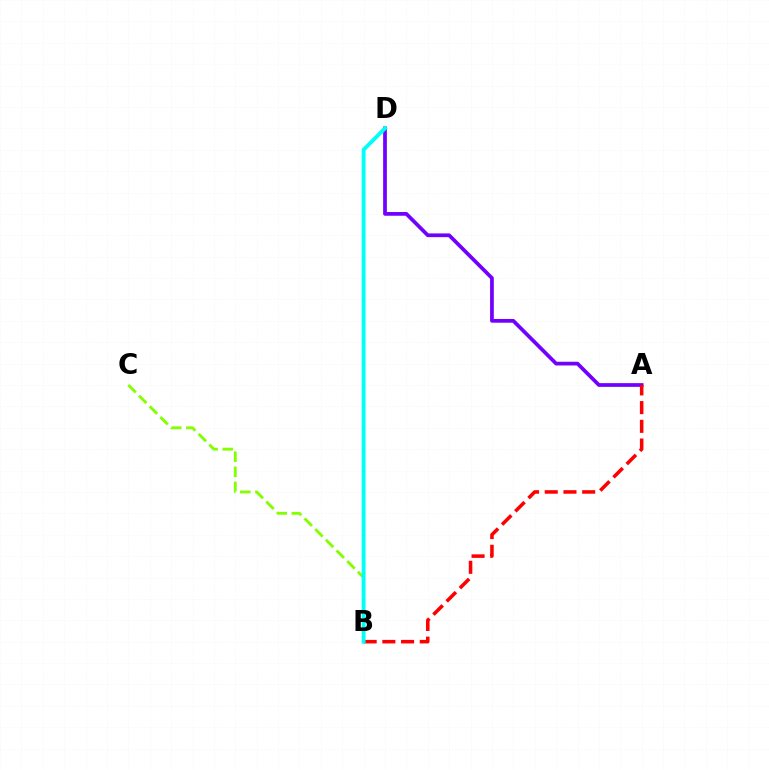{('A', 'D'): [{'color': '#7200ff', 'line_style': 'solid', 'thickness': 2.69}], ('B', 'C'): [{'color': '#84ff00', 'line_style': 'dashed', 'thickness': 2.05}], ('A', 'B'): [{'color': '#ff0000', 'line_style': 'dashed', 'thickness': 2.54}], ('B', 'D'): [{'color': '#00fff6', 'line_style': 'solid', 'thickness': 2.79}]}